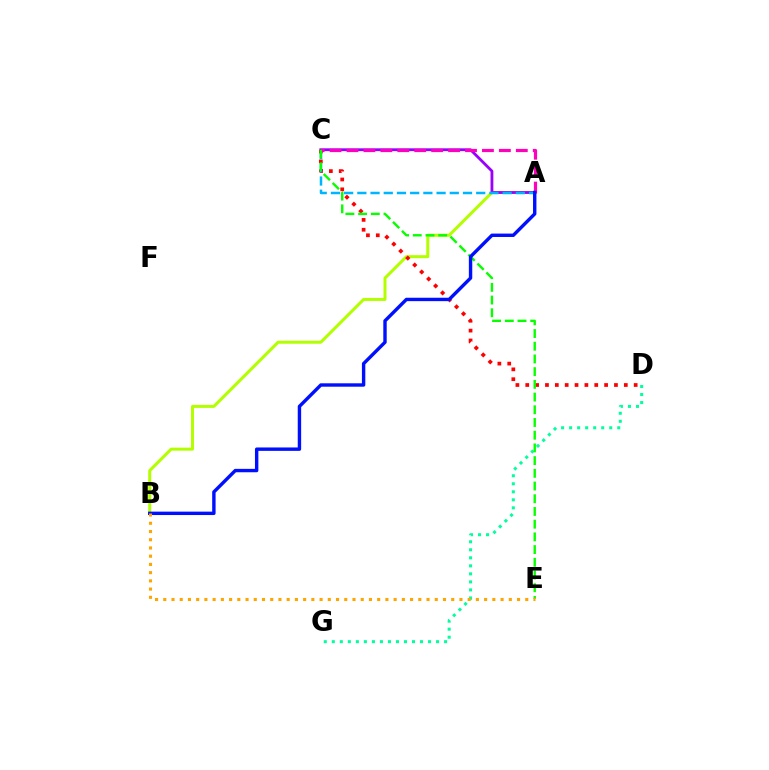{('A', 'B'): [{'color': '#b3ff00', 'line_style': 'solid', 'thickness': 2.17}, {'color': '#0010ff', 'line_style': 'solid', 'thickness': 2.45}], ('A', 'C'): [{'color': '#9b00ff', 'line_style': 'solid', 'thickness': 2.02}, {'color': '#00b5ff', 'line_style': 'dashed', 'thickness': 1.79}, {'color': '#ff00bd', 'line_style': 'dashed', 'thickness': 2.3}], ('D', 'G'): [{'color': '#00ff9d', 'line_style': 'dotted', 'thickness': 2.18}], ('C', 'D'): [{'color': '#ff0000', 'line_style': 'dotted', 'thickness': 2.68}], ('C', 'E'): [{'color': '#08ff00', 'line_style': 'dashed', 'thickness': 1.73}], ('B', 'E'): [{'color': '#ffa500', 'line_style': 'dotted', 'thickness': 2.24}]}